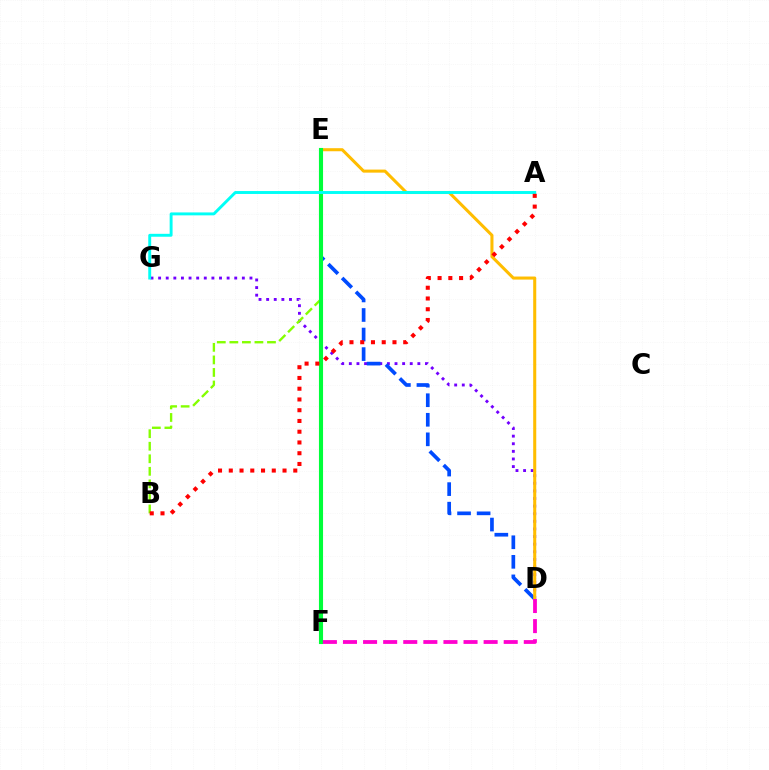{('D', 'G'): [{'color': '#7200ff', 'line_style': 'dotted', 'thickness': 2.07}], ('B', 'E'): [{'color': '#84ff00', 'line_style': 'dashed', 'thickness': 1.7}], ('D', 'E'): [{'color': '#004bff', 'line_style': 'dashed', 'thickness': 2.66}, {'color': '#ffbd00', 'line_style': 'solid', 'thickness': 2.2}], ('E', 'F'): [{'color': '#00ff39', 'line_style': 'solid', 'thickness': 2.95}], ('A', 'G'): [{'color': '#00fff6', 'line_style': 'solid', 'thickness': 2.1}], ('D', 'F'): [{'color': '#ff00cf', 'line_style': 'dashed', 'thickness': 2.73}], ('A', 'B'): [{'color': '#ff0000', 'line_style': 'dotted', 'thickness': 2.92}]}